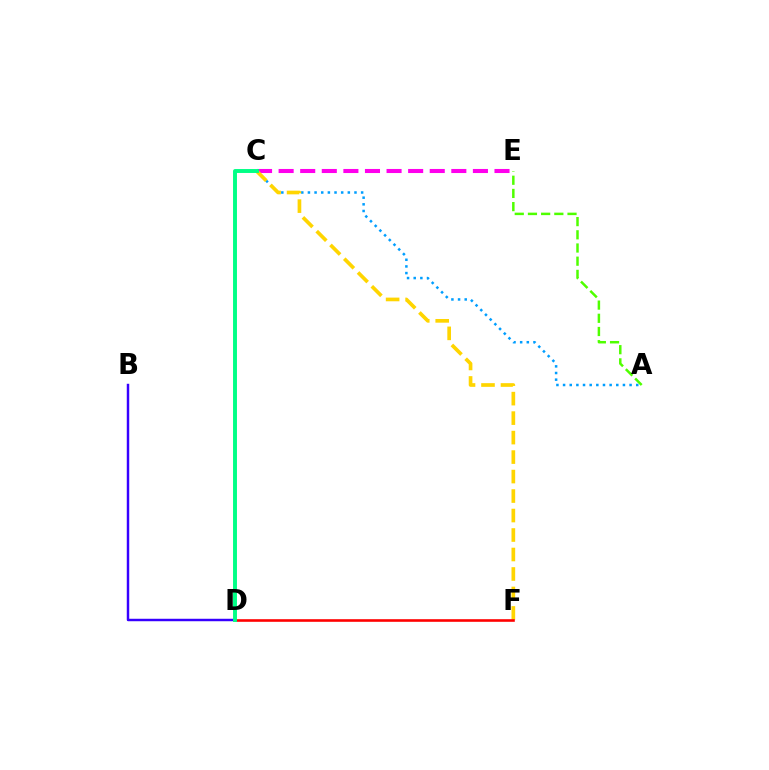{('C', 'E'): [{'color': '#ff00ed', 'line_style': 'dashed', 'thickness': 2.93}], ('B', 'D'): [{'color': '#3700ff', 'line_style': 'solid', 'thickness': 1.77}], ('A', 'C'): [{'color': '#009eff', 'line_style': 'dotted', 'thickness': 1.81}], ('C', 'F'): [{'color': '#ffd500', 'line_style': 'dashed', 'thickness': 2.65}], ('A', 'E'): [{'color': '#4fff00', 'line_style': 'dashed', 'thickness': 1.79}], ('D', 'F'): [{'color': '#ff0000', 'line_style': 'solid', 'thickness': 1.88}], ('C', 'D'): [{'color': '#00ff86', 'line_style': 'solid', 'thickness': 2.82}]}